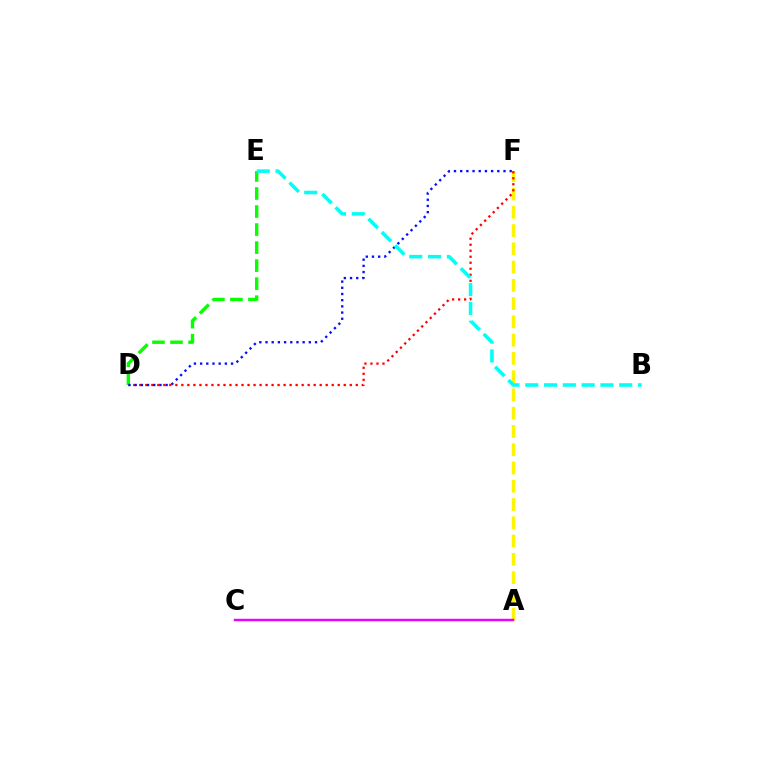{('A', 'F'): [{'color': '#fcf500', 'line_style': 'dashed', 'thickness': 2.48}], ('D', 'F'): [{'color': '#ff0000', 'line_style': 'dotted', 'thickness': 1.63}, {'color': '#0010ff', 'line_style': 'dotted', 'thickness': 1.68}], ('D', 'E'): [{'color': '#08ff00', 'line_style': 'dashed', 'thickness': 2.45}], ('A', 'C'): [{'color': '#ee00ff', 'line_style': 'solid', 'thickness': 1.76}], ('B', 'E'): [{'color': '#00fff6', 'line_style': 'dashed', 'thickness': 2.55}]}